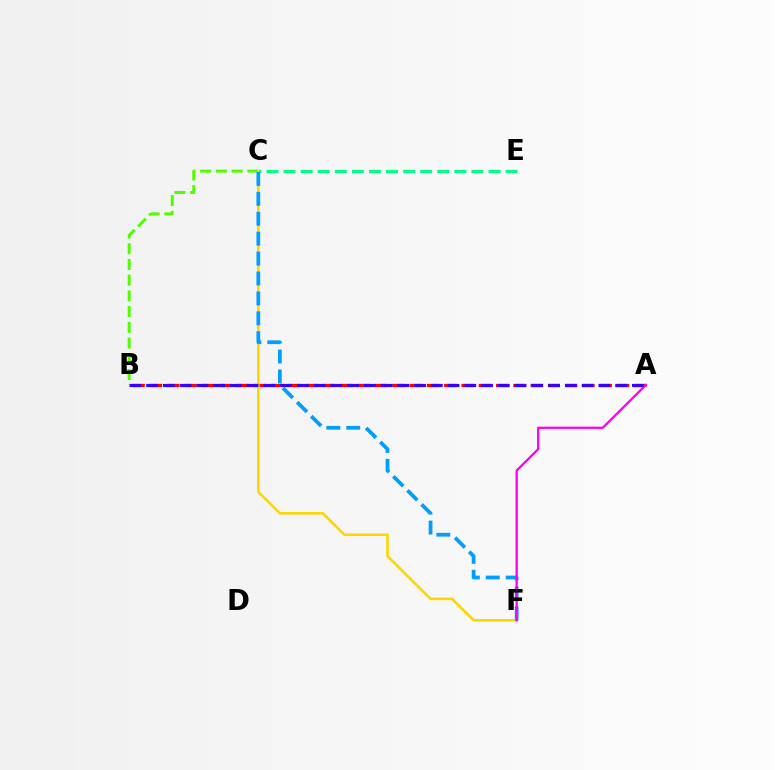{('B', 'C'): [{'color': '#4fff00', 'line_style': 'dashed', 'thickness': 2.14}], ('A', 'B'): [{'color': '#ff0000', 'line_style': 'dashed', 'thickness': 2.35}, {'color': '#3700ff', 'line_style': 'dashed', 'thickness': 2.28}], ('C', 'E'): [{'color': '#00ff86', 'line_style': 'dashed', 'thickness': 2.32}], ('C', 'F'): [{'color': '#ffd500', 'line_style': 'solid', 'thickness': 1.83}, {'color': '#009eff', 'line_style': 'dashed', 'thickness': 2.71}], ('A', 'F'): [{'color': '#ff00ed', 'line_style': 'solid', 'thickness': 1.64}]}